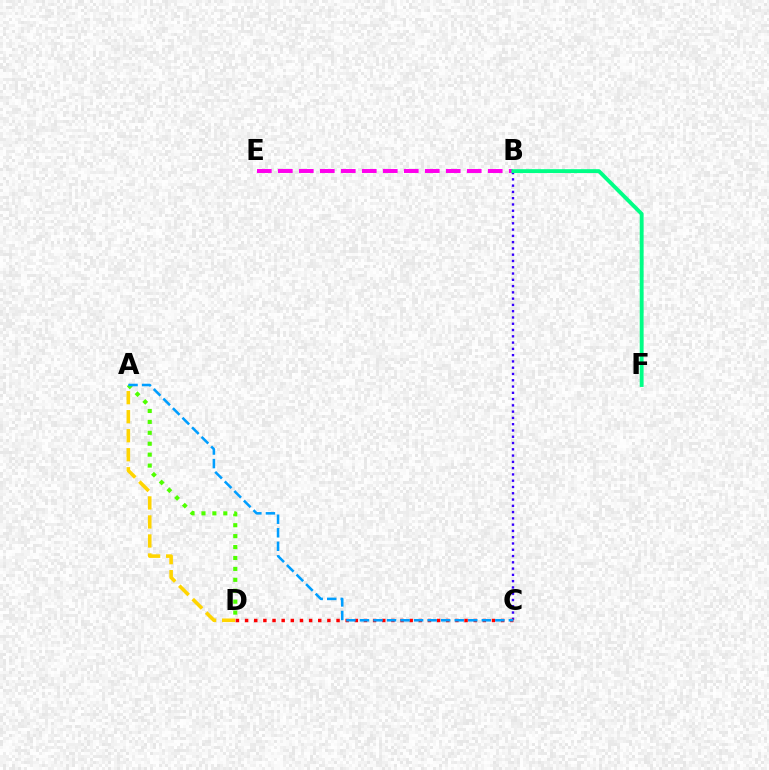{('B', 'C'): [{'color': '#3700ff', 'line_style': 'dotted', 'thickness': 1.71}], ('A', 'D'): [{'color': '#ffd500', 'line_style': 'dashed', 'thickness': 2.58}, {'color': '#4fff00', 'line_style': 'dotted', 'thickness': 2.97}], ('C', 'D'): [{'color': '#ff0000', 'line_style': 'dotted', 'thickness': 2.48}], ('B', 'E'): [{'color': '#ff00ed', 'line_style': 'dashed', 'thickness': 2.85}], ('A', 'C'): [{'color': '#009eff', 'line_style': 'dashed', 'thickness': 1.84}], ('B', 'F'): [{'color': '#00ff86', 'line_style': 'solid', 'thickness': 2.79}]}